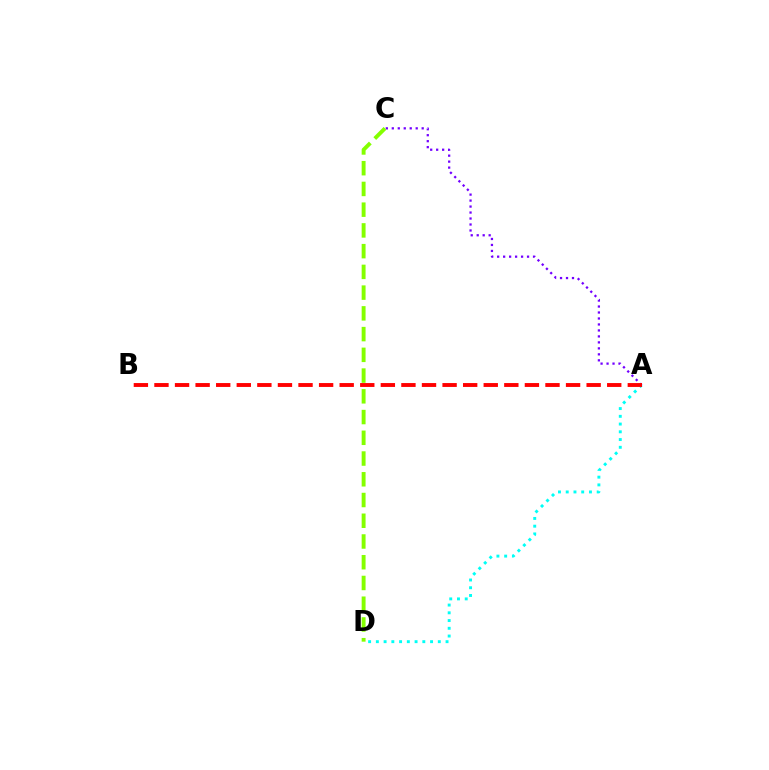{('A', 'D'): [{'color': '#00fff6', 'line_style': 'dotted', 'thickness': 2.1}], ('A', 'C'): [{'color': '#7200ff', 'line_style': 'dotted', 'thickness': 1.62}], ('A', 'B'): [{'color': '#ff0000', 'line_style': 'dashed', 'thickness': 2.8}], ('C', 'D'): [{'color': '#84ff00', 'line_style': 'dashed', 'thickness': 2.82}]}